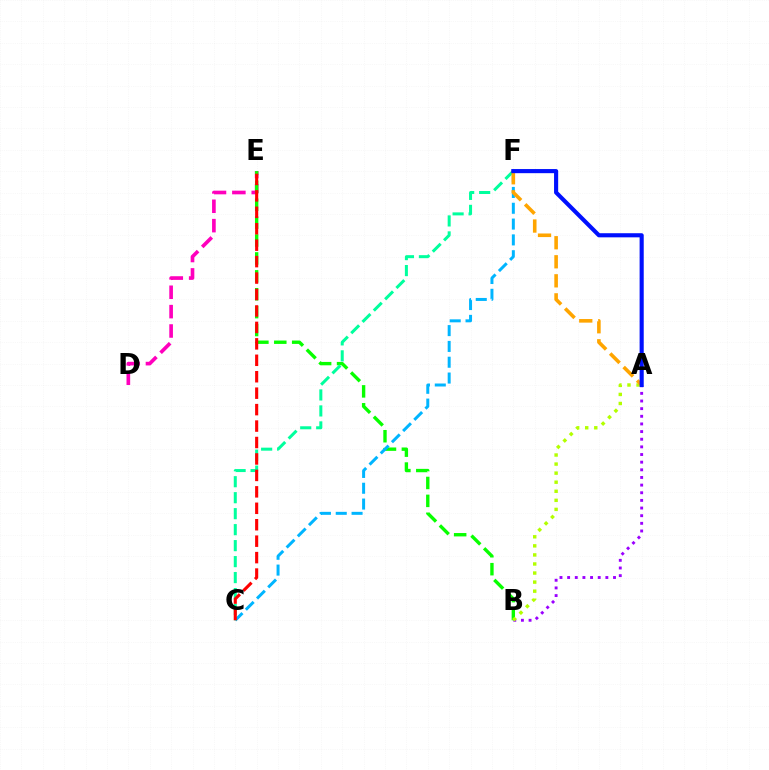{('D', 'E'): [{'color': '#ff00bd', 'line_style': 'dashed', 'thickness': 2.63}], ('A', 'B'): [{'color': '#9b00ff', 'line_style': 'dotted', 'thickness': 2.08}, {'color': '#b3ff00', 'line_style': 'dotted', 'thickness': 2.46}], ('B', 'E'): [{'color': '#08ff00', 'line_style': 'dashed', 'thickness': 2.43}], ('C', 'F'): [{'color': '#00b5ff', 'line_style': 'dashed', 'thickness': 2.15}, {'color': '#00ff9d', 'line_style': 'dashed', 'thickness': 2.17}], ('A', 'F'): [{'color': '#ffa500', 'line_style': 'dashed', 'thickness': 2.59}, {'color': '#0010ff', 'line_style': 'solid', 'thickness': 2.97}], ('C', 'E'): [{'color': '#ff0000', 'line_style': 'dashed', 'thickness': 2.23}]}